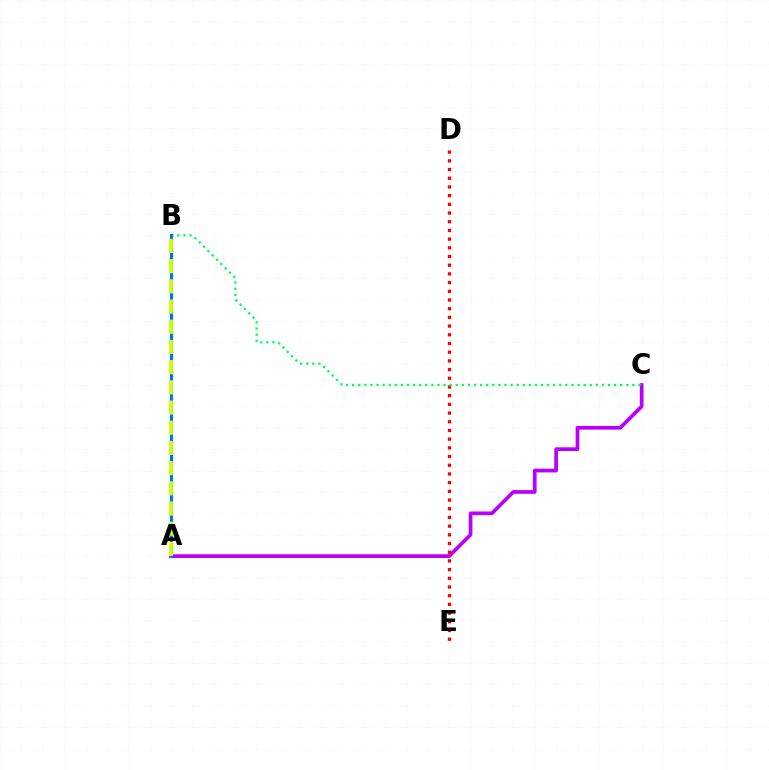{('A', 'C'): [{'color': '#b900ff', 'line_style': 'solid', 'thickness': 2.68}], ('D', 'E'): [{'color': '#ff0000', 'line_style': 'dotted', 'thickness': 2.36}], ('B', 'C'): [{'color': '#00ff5c', 'line_style': 'dotted', 'thickness': 1.65}], ('A', 'B'): [{'color': '#0074ff', 'line_style': 'solid', 'thickness': 2.28}, {'color': '#d1ff00', 'line_style': 'dashed', 'thickness': 2.74}]}